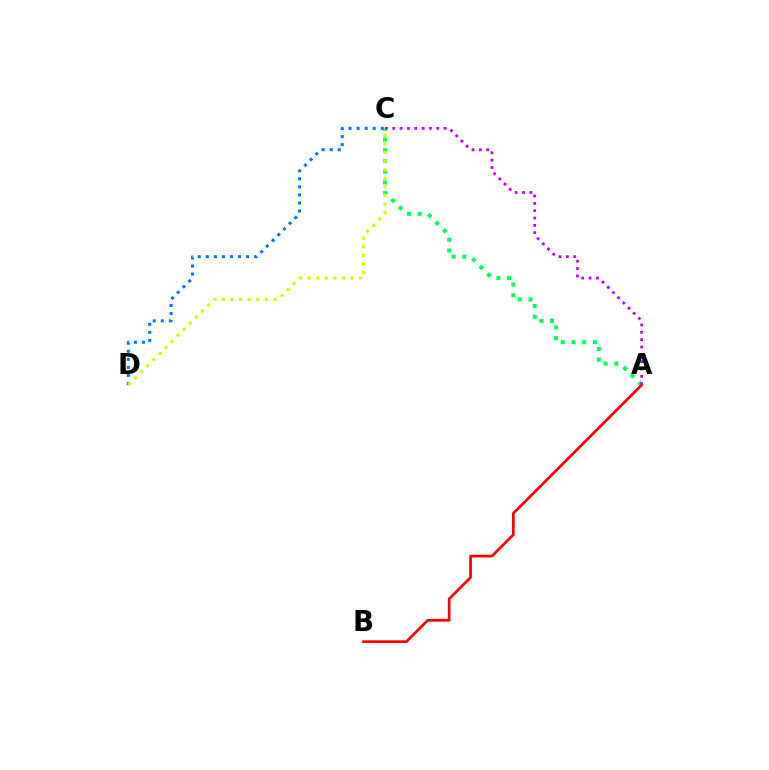{('A', 'C'): [{'color': '#00ff5c', 'line_style': 'dotted', 'thickness': 2.91}, {'color': '#b900ff', 'line_style': 'dotted', 'thickness': 2.0}], ('A', 'B'): [{'color': '#ff0000', 'line_style': 'solid', 'thickness': 1.94}], ('C', 'D'): [{'color': '#0074ff', 'line_style': 'dotted', 'thickness': 2.19}, {'color': '#d1ff00', 'line_style': 'dotted', 'thickness': 2.33}]}